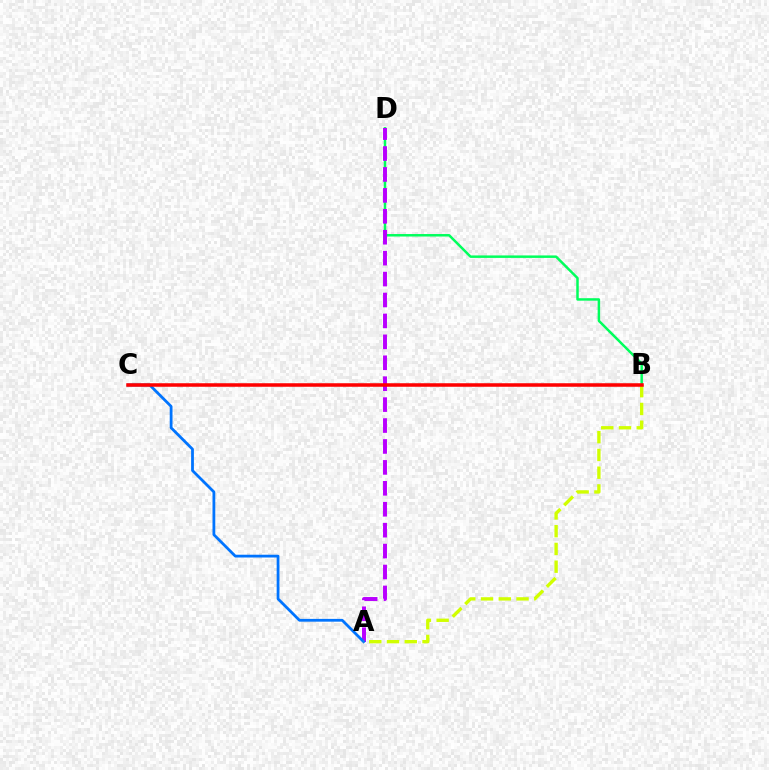{('B', 'D'): [{'color': '#00ff5c', 'line_style': 'solid', 'thickness': 1.79}], ('A', 'D'): [{'color': '#b900ff', 'line_style': 'dashed', 'thickness': 2.84}], ('A', 'C'): [{'color': '#0074ff', 'line_style': 'solid', 'thickness': 2.0}], ('A', 'B'): [{'color': '#d1ff00', 'line_style': 'dashed', 'thickness': 2.41}], ('B', 'C'): [{'color': '#ff0000', 'line_style': 'solid', 'thickness': 2.54}]}